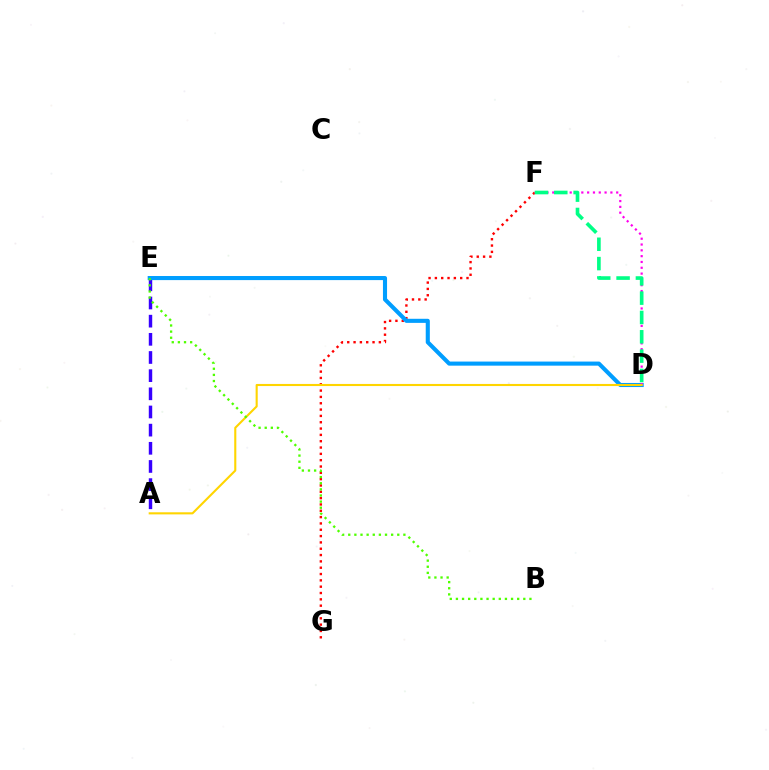{('F', 'G'): [{'color': '#ff0000', 'line_style': 'dotted', 'thickness': 1.72}], ('A', 'E'): [{'color': '#3700ff', 'line_style': 'dashed', 'thickness': 2.47}], ('D', 'E'): [{'color': '#009eff', 'line_style': 'solid', 'thickness': 2.95}], ('D', 'F'): [{'color': '#ff00ed', 'line_style': 'dotted', 'thickness': 1.58}, {'color': '#00ff86', 'line_style': 'dashed', 'thickness': 2.63}], ('A', 'D'): [{'color': '#ffd500', 'line_style': 'solid', 'thickness': 1.51}], ('B', 'E'): [{'color': '#4fff00', 'line_style': 'dotted', 'thickness': 1.66}]}